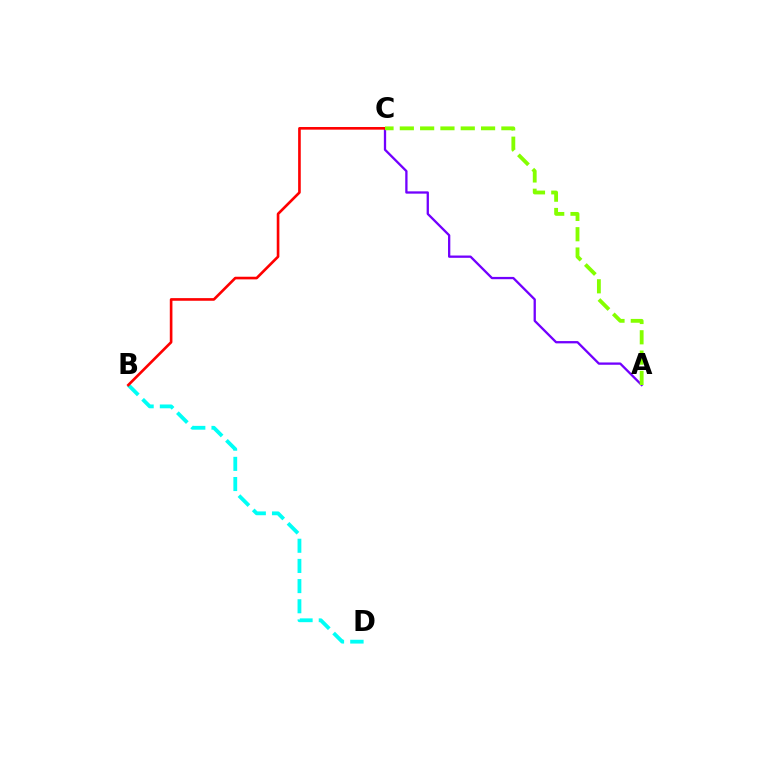{('B', 'D'): [{'color': '#00fff6', 'line_style': 'dashed', 'thickness': 2.74}], ('A', 'C'): [{'color': '#7200ff', 'line_style': 'solid', 'thickness': 1.65}, {'color': '#84ff00', 'line_style': 'dashed', 'thickness': 2.76}], ('B', 'C'): [{'color': '#ff0000', 'line_style': 'solid', 'thickness': 1.9}]}